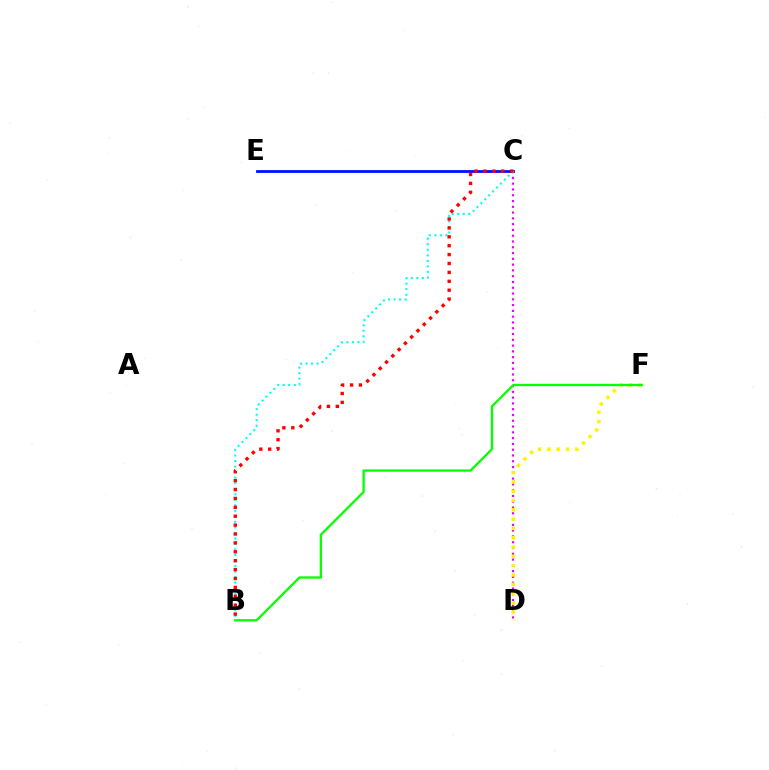{('C', 'E'): [{'color': '#0010ff', 'line_style': 'solid', 'thickness': 2.01}], ('C', 'D'): [{'color': '#ee00ff', 'line_style': 'dotted', 'thickness': 1.57}], ('D', 'F'): [{'color': '#fcf500', 'line_style': 'dotted', 'thickness': 2.53}], ('B', 'C'): [{'color': '#00fff6', 'line_style': 'dotted', 'thickness': 1.5}, {'color': '#ff0000', 'line_style': 'dotted', 'thickness': 2.42}], ('B', 'F'): [{'color': '#08ff00', 'line_style': 'solid', 'thickness': 1.67}]}